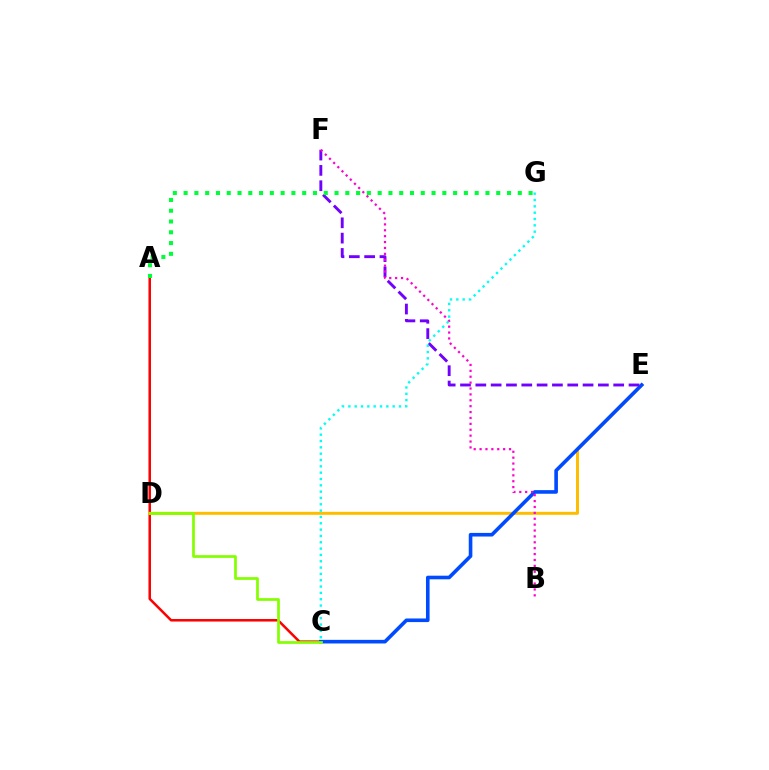{('A', 'C'): [{'color': '#ff0000', 'line_style': 'solid', 'thickness': 1.82}], ('D', 'E'): [{'color': '#ffbd00', 'line_style': 'solid', 'thickness': 2.15}], ('C', 'E'): [{'color': '#004bff', 'line_style': 'solid', 'thickness': 2.6}], ('E', 'F'): [{'color': '#7200ff', 'line_style': 'dashed', 'thickness': 2.08}], ('B', 'F'): [{'color': '#ff00cf', 'line_style': 'dotted', 'thickness': 1.6}], ('C', 'D'): [{'color': '#84ff00', 'line_style': 'solid', 'thickness': 1.96}], ('C', 'G'): [{'color': '#00fff6', 'line_style': 'dotted', 'thickness': 1.72}], ('A', 'G'): [{'color': '#00ff39', 'line_style': 'dotted', 'thickness': 2.93}]}